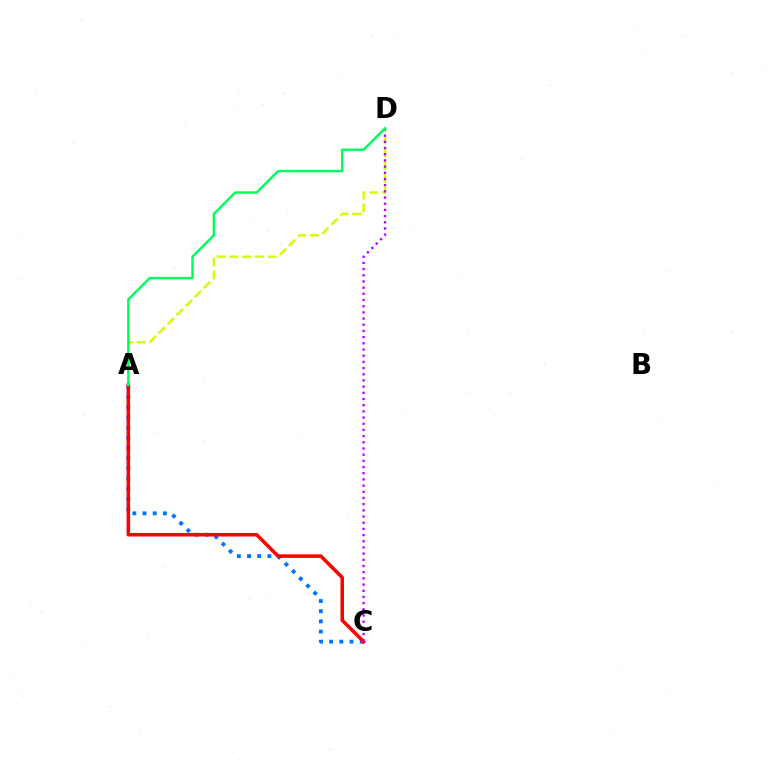{('A', 'C'): [{'color': '#0074ff', 'line_style': 'dotted', 'thickness': 2.77}, {'color': '#ff0000', 'line_style': 'solid', 'thickness': 2.55}], ('A', 'D'): [{'color': '#d1ff00', 'line_style': 'dashed', 'thickness': 1.74}, {'color': '#00ff5c', 'line_style': 'solid', 'thickness': 1.76}], ('C', 'D'): [{'color': '#b900ff', 'line_style': 'dotted', 'thickness': 1.68}]}